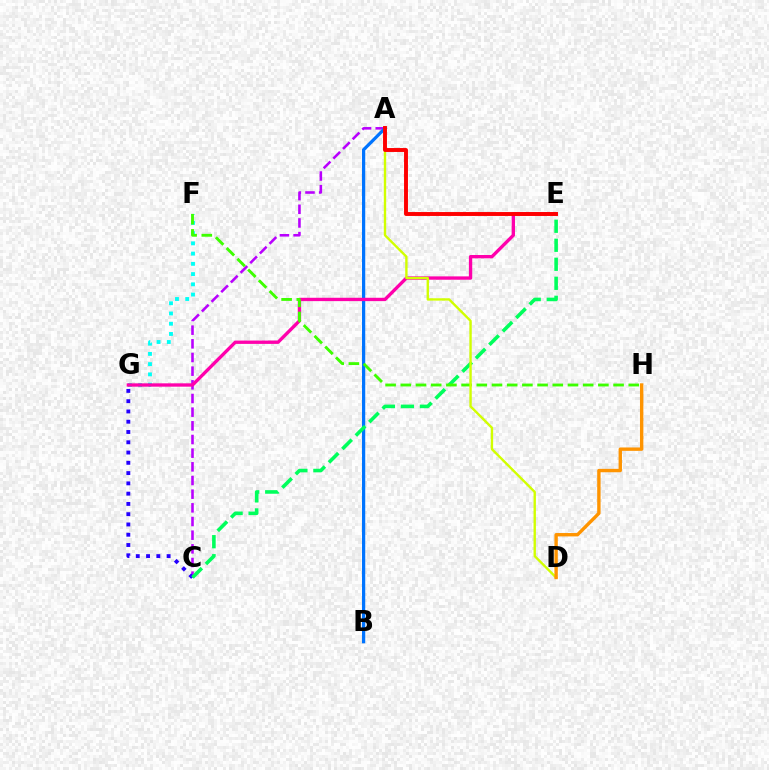{('A', 'C'): [{'color': '#b900ff', 'line_style': 'dashed', 'thickness': 1.86}], ('C', 'G'): [{'color': '#2500ff', 'line_style': 'dotted', 'thickness': 2.79}], ('F', 'G'): [{'color': '#00fff6', 'line_style': 'dotted', 'thickness': 2.78}], ('A', 'B'): [{'color': '#0074ff', 'line_style': 'solid', 'thickness': 2.33}], ('E', 'G'): [{'color': '#ff00ac', 'line_style': 'solid', 'thickness': 2.41}], ('C', 'E'): [{'color': '#00ff5c', 'line_style': 'dashed', 'thickness': 2.58}], ('F', 'H'): [{'color': '#3dff00', 'line_style': 'dashed', 'thickness': 2.06}], ('A', 'D'): [{'color': '#d1ff00', 'line_style': 'solid', 'thickness': 1.71}], ('D', 'H'): [{'color': '#ff9400', 'line_style': 'solid', 'thickness': 2.44}], ('A', 'E'): [{'color': '#ff0000', 'line_style': 'solid', 'thickness': 2.82}]}